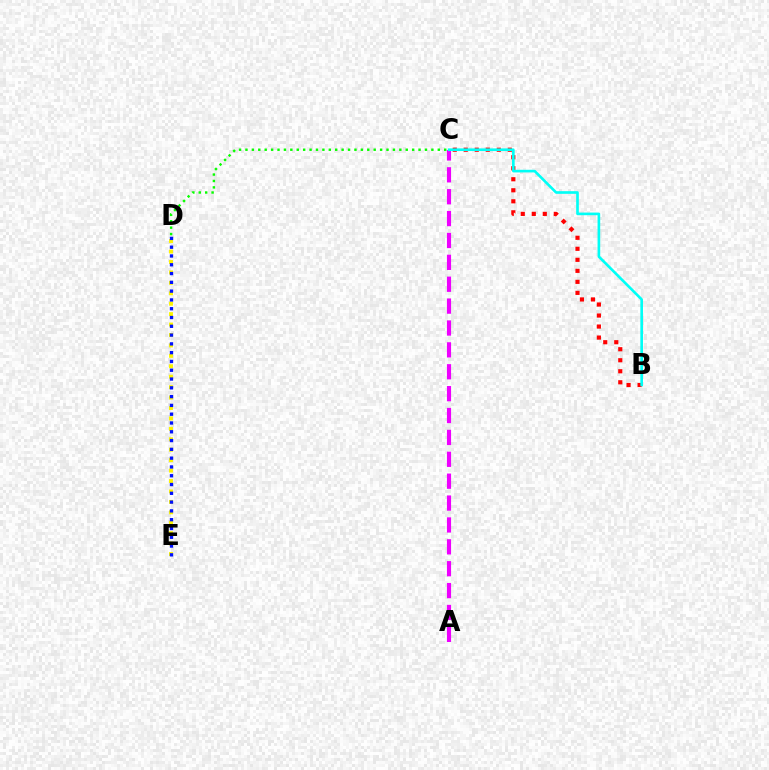{('D', 'E'): [{'color': '#fcf500', 'line_style': 'dotted', 'thickness': 2.83}, {'color': '#0010ff', 'line_style': 'dotted', 'thickness': 2.39}], ('B', 'C'): [{'color': '#ff0000', 'line_style': 'dotted', 'thickness': 2.99}, {'color': '#00fff6', 'line_style': 'solid', 'thickness': 1.91}], ('A', 'C'): [{'color': '#ee00ff', 'line_style': 'dashed', 'thickness': 2.97}], ('C', 'D'): [{'color': '#08ff00', 'line_style': 'dotted', 'thickness': 1.74}]}